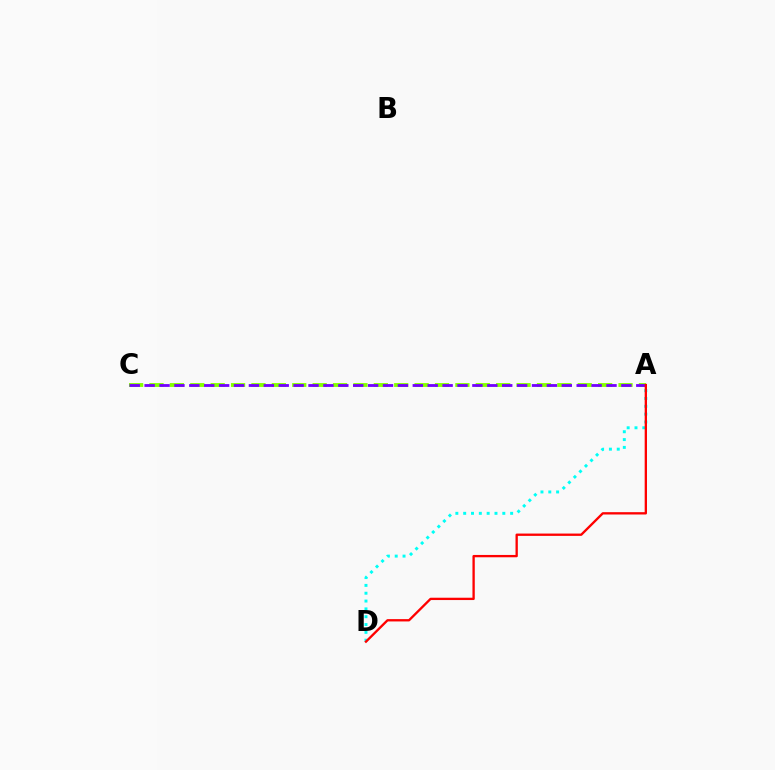{('A', 'D'): [{'color': '#00fff6', 'line_style': 'dotted', 'thickness': 2.13}, {'color': '#ff0000', 'line_style': 'solid', 'thickness': 1.67}], ('A', 'C'): [{'color': '#84ff00', 'line_style': 'dashed', 'thickness': 2.77}, {'color': '#7200ff', 'line_style': 'dashed', 'thickness': 2.02}]}